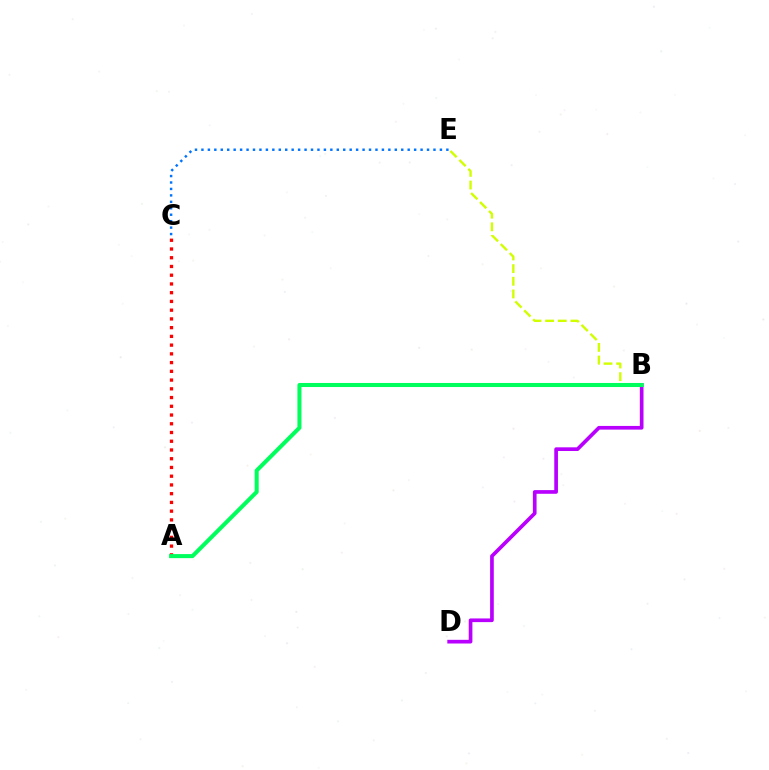{('B', 'E'): [{'color': '#d1ff00', 'line_style': 'dashed', 'thickness': 1.72}], ('B', 'D'): [{'color': '#b900ff', 'line_style': 'solid', 'thickness': 2.65}], ('A', 'C'): [{'color': '#ff0000', 'line_style': 'dotted', 'thickness': 2.37}], ('A', 'B'): [{'color': '#00ff5c', 'line_style': 'solid', 'thickness': 2.91}], ('C', 'E'): [{'color': '#0074ff', 'line_style': 'dotted', 'thickness': 1.75}]}